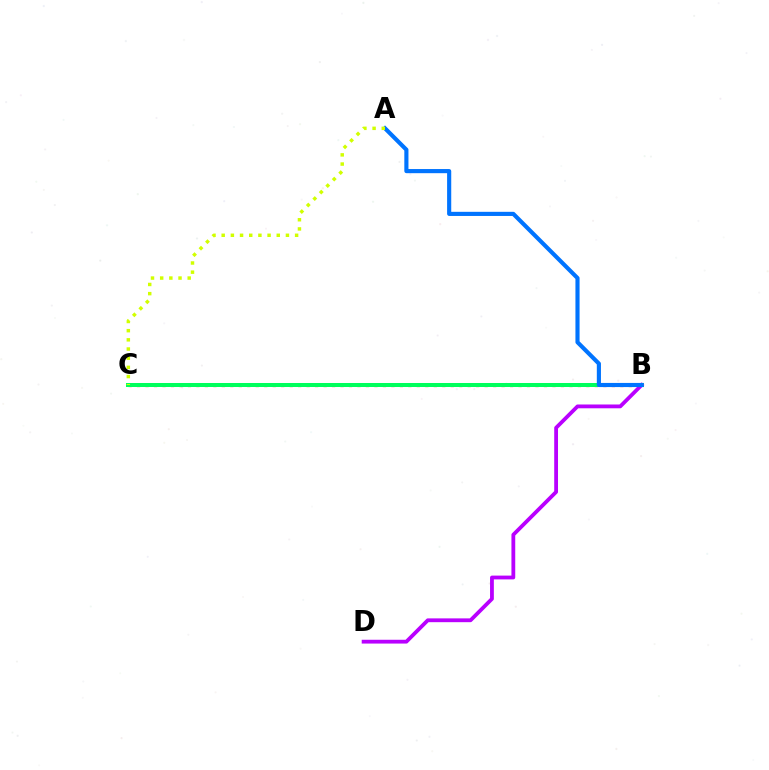{('B', 'C'): [{'color': '#ff0000', 'line_style': 'dotted', 'thickness': 2.3}, {'color': '#00ff5c', 'line_style': 'solid', 'thickness': 2.89}], ('B', 'D'): [{'color': '#b900ff', 'line_style': 'solid', 'thickness': 2.74}], ('A', 'B'): [{'color': '#0074ff', 'line_style': 'solid', 'thickness': 2.98}], ('A', 'C'): [{'color': '#d1ff00', 'line_style': 'dotted', 'thickness': 2.49}]}